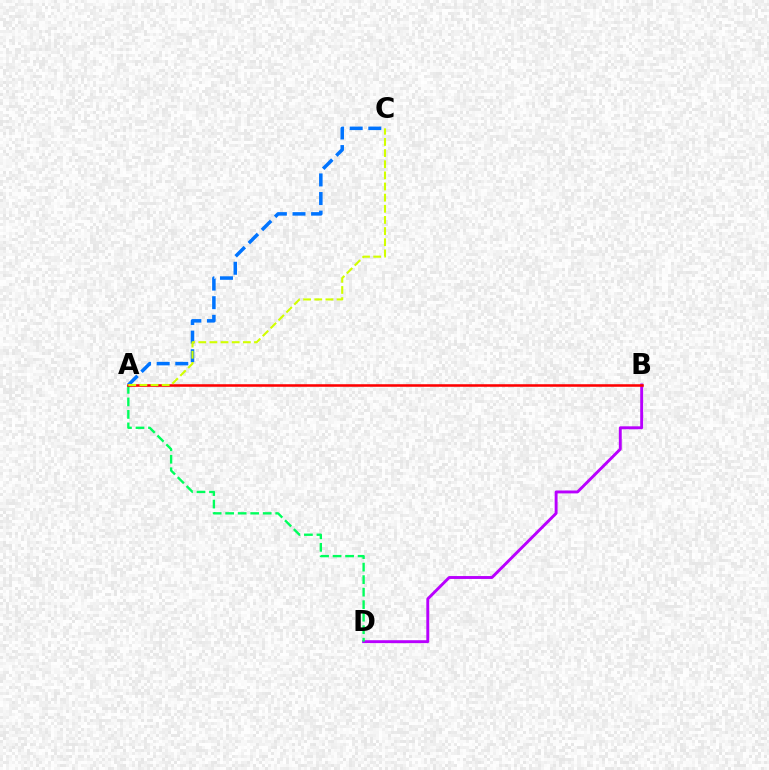{('A', 'C'): [{'color': '#0074ff', 'line_style': 'dashed', 'thickness': 2.53}, {'color': '#d1ff00', 'line_style': 'dashed', 'thickness': 1.51}], ('B', 'D'): [{'color': '#b900ff', 'line_style': 'solid', 'thickness': 2.09}], ('A', 'D'): [{'color': '#00ff5c', 'line_style': 'dashed', 'thickness': 1.7}], ('A', 'B'): [{'color': '#ff0000', 'line_style': 'solid', 'thickness': 1.84}]}